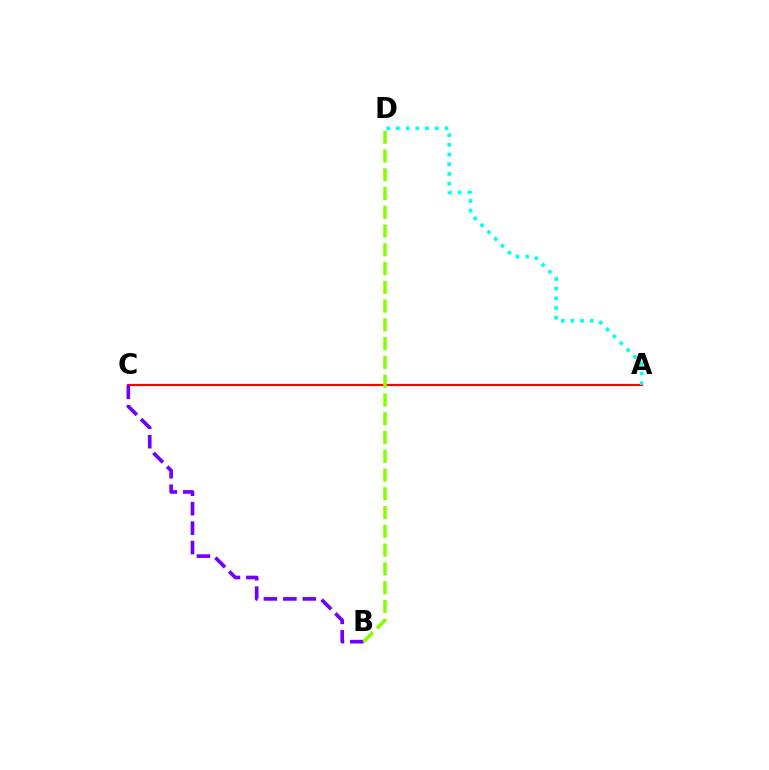{('A', 'C'): [{'color': '#ff0000', 'line_style': 'solid', 'thickness': 1.57}], ('B', 'C'): [{'color': '#7200ff', 'line_style': 'dashed', 'thickness': 2.64}], ('B', 'D'): [{'color': '#84ff00', 'line_style': 'dashed', 'thickness': 2.55}], ('A', 'D'): [{'color': '#00fff6', 'line_style': 'dotted', 'thickness': 2.63}]}